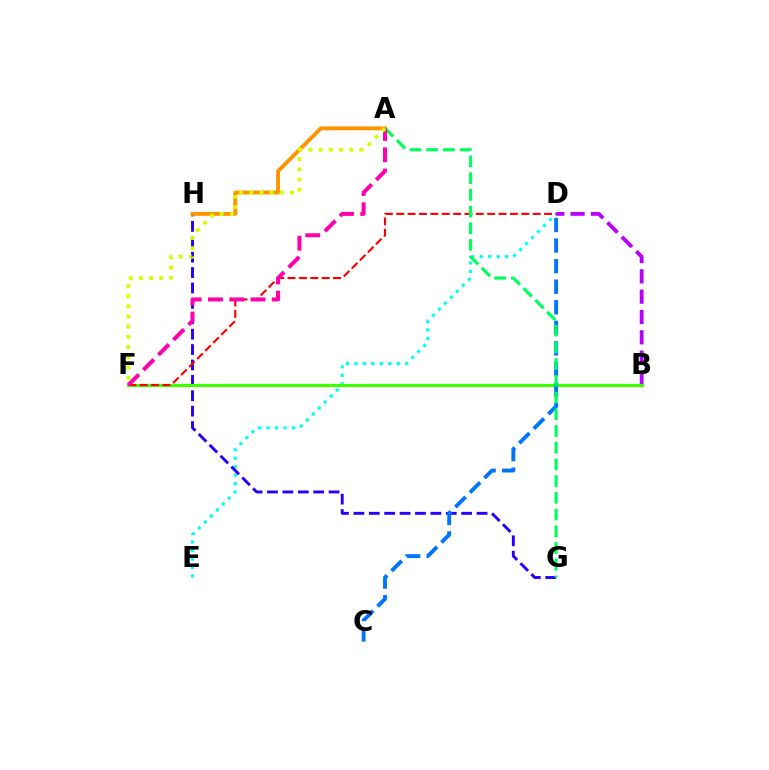{('D', 'E'): [{'color': '#00fff6', 'line_style': 'dotted', 'thickness': 2.3}], ('G', 'H'): [{'color': '#2500ff', 'line_style': 'dashed', 'thickness': 2.09}], ('A', 'H'): [{'color': '#ff9400', 'line_style': 'solid', 'thickness': 2.8}], ('B', 'D'): [{'color': '#b900ff', 'line_style': 'dashed', 'thickness': 2.76}], ('B', 'F'): [{'color': '#3dff00', 'line_style': 'solid', 'thickness': 2.3}], ('C', 'D'): [{'color': '#0074ff', 'line_style': 'dashed', 'thickness': 2.79}], ('D', 'F'): [{'color': '#ff0000', 'line_style': 'dashed', 'thickness': 1.54}], ('A', 'G'): [{'color': '#00ff5c', 'line_style': 'dashed', 'thickness': 2.27}], ('A', 'F'): [{'color': '#ff00ac', 'line_style': 'dashed', 'thickness': 2.89}, {'color': '#d1ff00', 'line_style': 'dotted', 'thickness': 2.77}]}